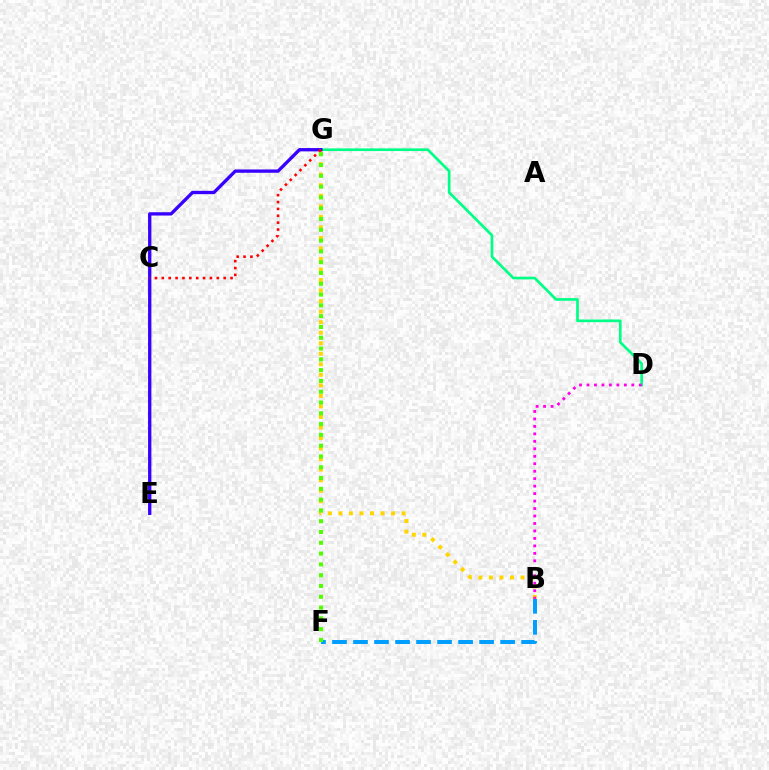{('B', 'G'): [{'color': '#ffd500', 'line_style': 'dotted', 'thickness': 2.86}], ('B', 'F'): [{'color': '#009eff', 'line_style': 'dashed', 'thickness': 2.85}], ('D', 'G'): [{'color': '#00ff86', 'line_style': 'solid', 'thickness': 1.93}], ('E', 'G'): [{'color': '#3700ff', 'line_style': 'solid', 'thickness': 2.39}], ('C', 'G'): [{'color': '#ff0000', 'line_style': 'dotted', 'thickness': 1.87}], ('F', 'G'): [{'color': '#4fff00', 'line_style': 'dotted', 'thickness': 2.93}], ('B', 'D'): [{'color': '#ff00ed', 'line_style': 'dotted', 'thickness': 2.03}]}